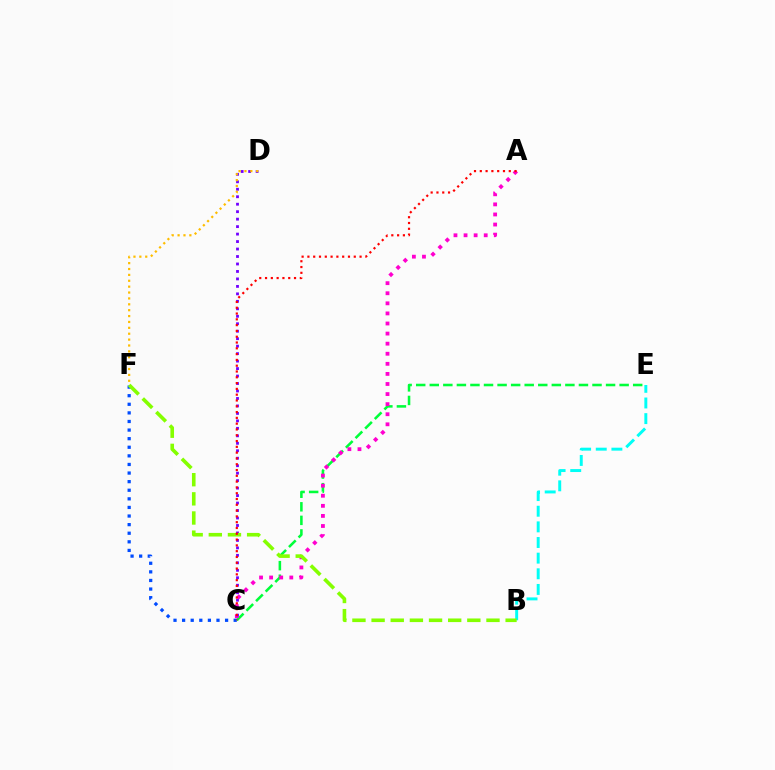{('C', 'E'): [{'color': '#00ff39', 'line_style': 'dashed', 'thickness': 1.84}], ('B', 'E'): [{'color': '#00fff6', 'line_style': 'dashed', 'thickness': 2.12}], ('C', 'F'): [{'color': '#004bff', 'line_style': 'dotted', 'thickness': 2.34}], ('A', 'C'): [{'color': '#ff00cf', 'line_style': 'dotted', 'thickness': 2.74}, {'color': '#ff0000', 'line_style': 'dotted', 'thickness': 1.57}], ('C', 'D'): [{'color': '#7200ff', 'line_style': 'dotted', 'thickness': 2.03}], ('B', 'F'): [{'color': '#84ff00', 'line_style': 'dashed', 'thickness': 2.6}], ('D', 'F'): [{'color': '#ffbd00', 'line_style': 'dotted', 'thickness': 1.6}]}